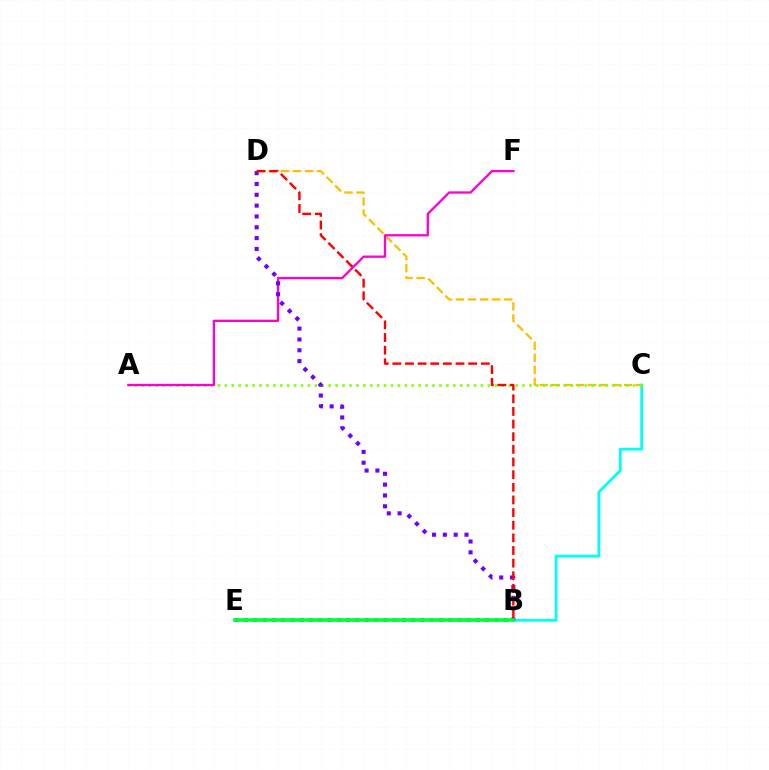{('C', 'D'): [{'color': '#ffbd00', 'line_style': 'dashed', 'thickness': 1.64}], ('B', 'C'): [{'color': '#00fff6', 'line_style': 'solid', 'thickness': 2.02}], ('A', 'C'): [{'color': '#84ff00', 'line_style': 'dotted', 'thickness': 1.88}], ('A', 'F'): [{'color': '#ff00cf', 'line_style': 'solid', 'thickness': 1.66}], ('B', 'D'): [{'color': '#7200ff', 'line_style': 'dotted', 'thickness': 2.94}, {'color': '#ff0000', 'line_style': 'dashed', 'thickness': 1.72}], ('B', 'E'): [{'color': '#004bff', 'line_style': 'dotted', 'thickness': 2.52}, {'color': '#00ff39', 'line_style': 'solid', 'thickness': 2.65}]}